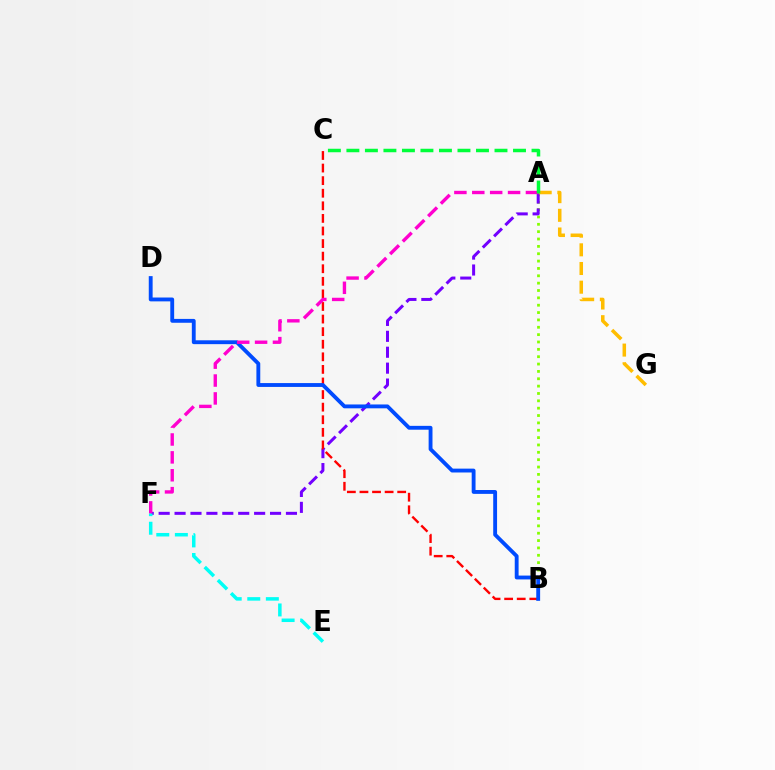{('A', 'B'): [{'color': '#84ff00', 'line_style': 'dotted', 'thickness': 2.0}], ('A', 'F'): [{'color': '#7200ff', 'line_style': 'dashed', 'thickness': 2.16}, {'color': '#ff00cf', 'line_style': 'dashed', 'thickness': 2.43}], ('E', 'F'): [{'color': '#00fff6', 'line_style': 'dashed', 'thickness': 2.52}], ('B', 'C'): [{'color': '#ff0000', 'line_style': 'dashed', 'thickness': 1.71}], ('A', 'G'): [{'color': '#ffbd00', 'line_style': 'dashed', 'thickness': 2.54}], ('B', 'D'): [{'color': '#004bff', 'line_style': 'solid', 'thickness': 2.78}], ('A', 'C'): [{'color': '#00ff39', 'line_style': 'dashed', 'thickness': 2.51}]}